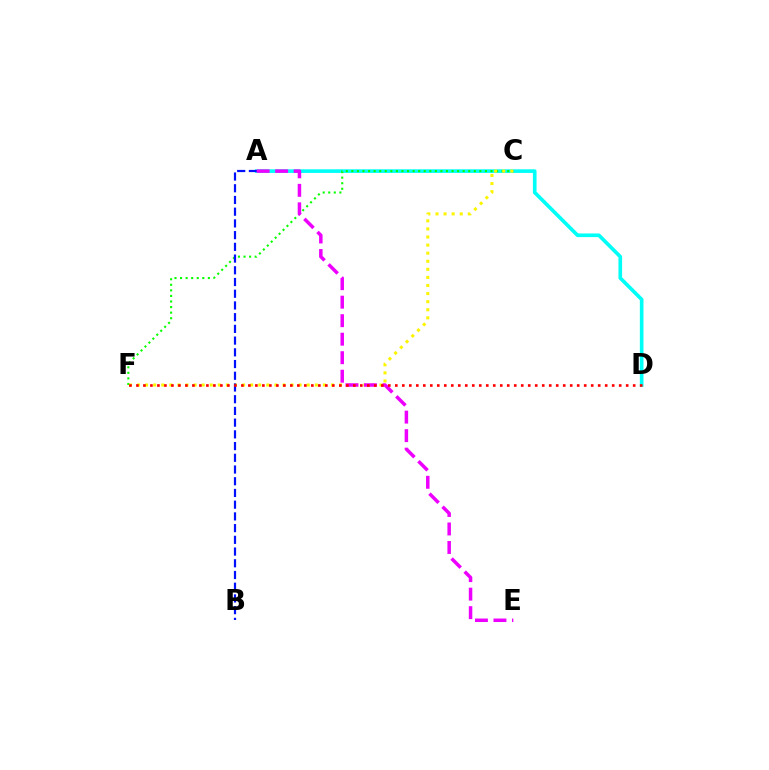{('A', 'D'): [{'color': '#00fff6', 'line_style': 'solid', 'thickness': 2.63}], ('C', 'F'): [{'color': '#08ff00', 'line_style': 'dotted', 'thickness': 1.51}, {'color': '#fcf500', 'line_style': 'dotted', 'thickness': 2.2}], ('A', 'B'): [{'color': '#0010ff', 'line_style': 'dashed', 'thickness': 1.59}], ('A', 'E'): [{'color': '#ee00ff', 'line_style': 'dashed', 'thickness': 2.51}], ('D', 'F'): [{'color': '#ff0000', 'line_style': 'dotted', 'thickness': 1.9}]}